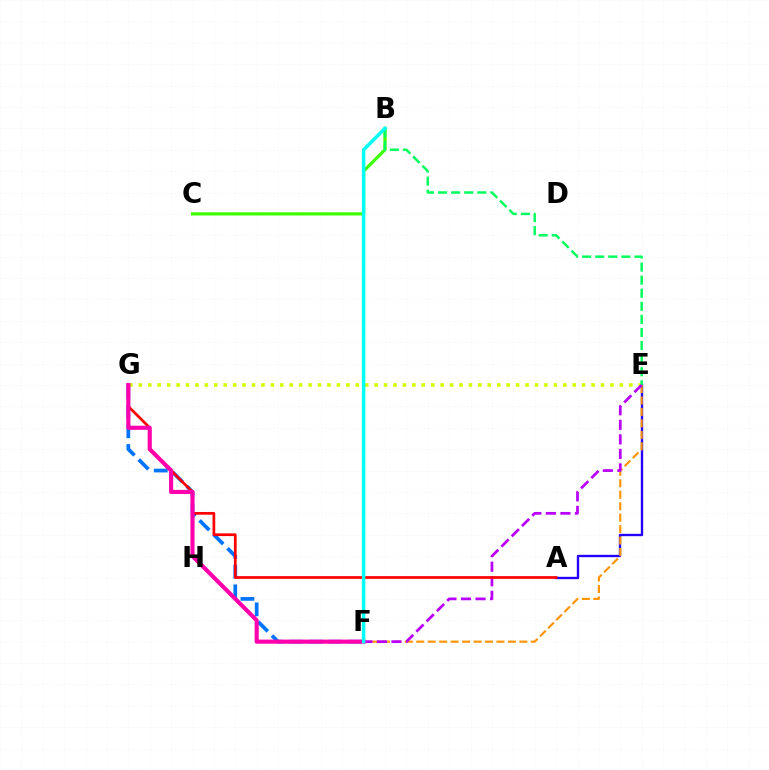{('A', 'E'): [{'color': '#2500ff', 'line_style': 'solid', 'thickness': 1.7}], ('B', 'C'): [{'color': '#3dff00', 'line_style': 'solid', 'thickness': 2.3}], ('E', 'G'): [{'color': '#d1ff00', 'line_style': 'dotted', 'thickness': 2.56}], ('B', 'E'): [{'color': '#00ff5c', 'line_style': 'dashed', 'thickness': 1.78}], ('F', 'G'): [{'color': '#0074ff', 'line_style': 'dashed', 'thickness': 2.68}, {'color': '#ff00ac', 'line_style': 'solid', 'thickness': 2.97}], ('E', 'F'): [{'color': '#ff9400', 'line_style': 'dashed', 'thickness': 1.56}, {'color': '#b900ff', 'line_style': 'dashed', 'thickness': 1.97}], ('A', 'G'): [{'color': '#ff0000', 'line_style': 'solid', 'thickness': 1.96}], ('B', 'F'): [{'color': '#00fff6', 'line_style': 'solid', 'thickness': 2.49}]}